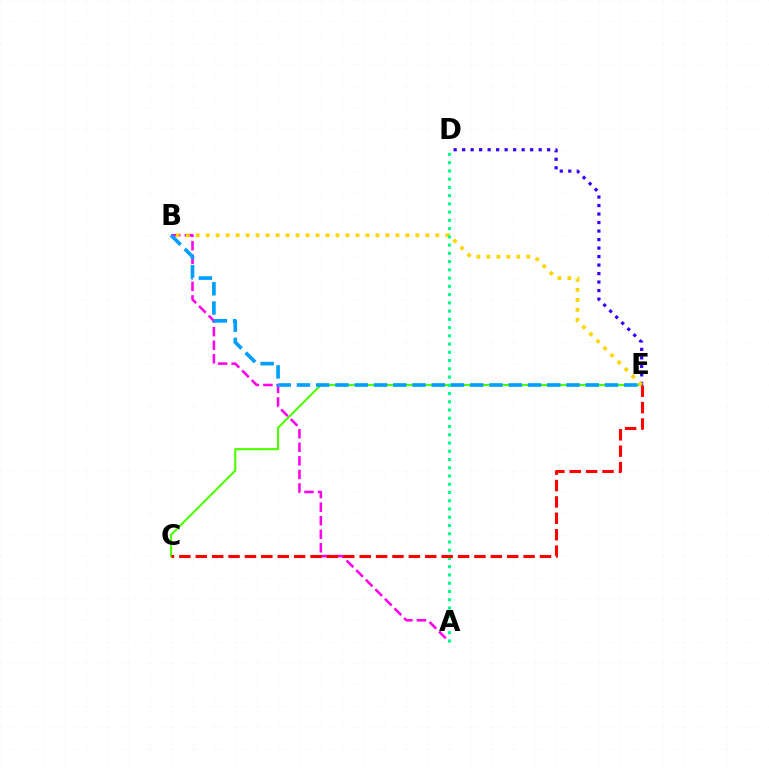{('C', 'E'): [{'color': '#4fff00', 'line_style': 'solid', 'thickness': 1.55}, {'color': '#ff0000', 'line_style': 'dashed', 'thickness': 2.23}], ('A', 'B'): [{'color': '#ff00ed', 'line_style': 'dashed', 'thickness': 1.84}], ('D', 'E'): [{'color': '#3700ff', 'line_style': 'dotted', 'thickness': 2.31}], ('B', 'E'): [{'color': '#009eff', 'line_style': 'dashed', 'thickness': 2.62}, {'color': '#ffd500', 'line_style': 'dotted', 'thickness': 2.71}], ('A', 'D'): [{'color': '#00ff86', 'line_style': 'dotted', 'thickness': 2.24}]}